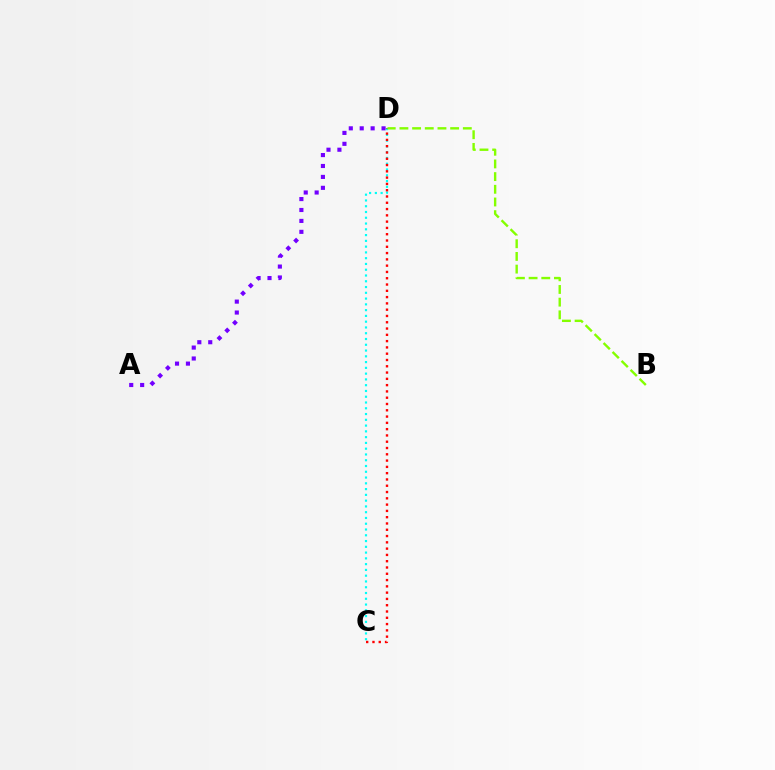{('A', 'D'): [{'color': '#7200ff', 'line_style': 'dotted', 'thickness': 2.97}], ('C', 'D'): [{'color': '#00fff6', 'line_style': 'dotted', 'thickness': 1.57}, {'color': '#ff0000', 'line_style': 'dotted', 'thickness': 1.71}], ('B', 'D'): [{'color': '#84ff00', 'line_style': 'dashed', 'thickness': 1.72}]}